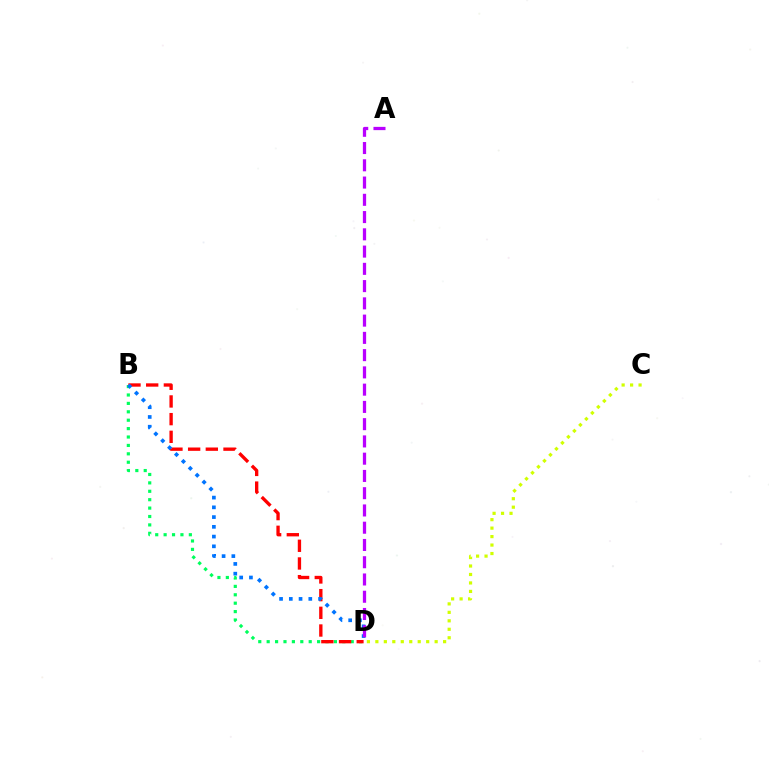{('B', 'D'): [{'color': '#00ff5c', 'line_style': 'dotted', 'thickness': 2.28}, {'color': '#ff0000', 'line_style': 'dashed', 'thickness': 2.4}, {'color': '#0074ff', 'line_style': 'dotted', 'thickness': 2.65}], ('C', 'D'): [{'color': '#d1ff00', 'line_style': 'dotted', 'thickness': 2.3}], ('A', 'D'): [{'color': '#b900ff', 'line_style': 'dashed', 'thickness': 2.34}]}